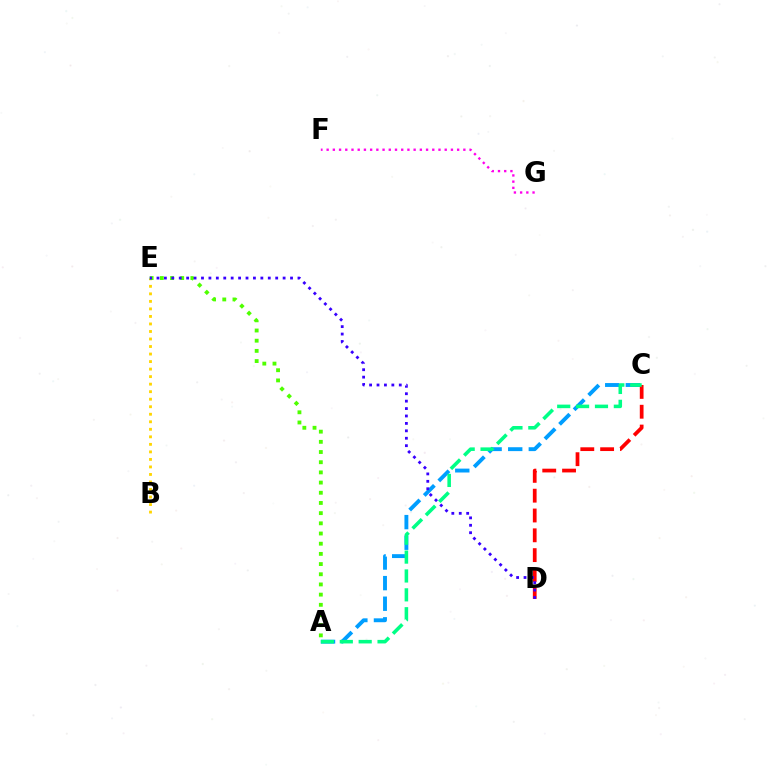{('B', 'E'): [{'color': '#ffd500', 'line_style': 'dotted', 'thickness': 2.04}], ('F', 'G'): [{'color': '#ff00ed', 'line_style': 'dotted', 'thickness': 1.69}], ('A', 'E'): [{'color': '#4fff00', 'line_style': 'dotted', 'thickness': 2.77}], ('A', 'C'): [{'color': '#009eff', 'line_style': 'dashed', 'thickness': 2.8}, {'color': '#00ff86', 'line_style': 'dashed', 'thickness': 2.56}], ('C', 'D'): [{'color': '#ff0000', 'line_style': 'dashed', 'thickness': 2.69}], ('D', 'E'): [{'color': '#3700ff', 'line_style': 'dotted', 'thickness': 2.02}]}